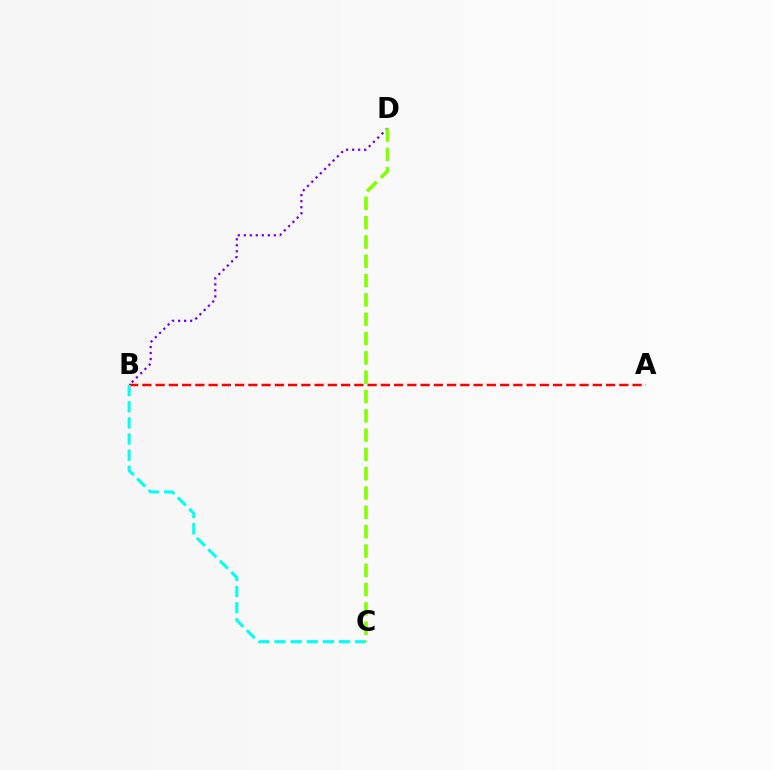{('A', 'B'): [{'color': '#ff0000', 'line_style': 'dashed', 'thickness': 1.8}], ('B', 'C'): [{'color': '#00fff6', 'line_style': 'dashed', 'thickness': 2.19}], ('B', 'D'): [{'color': '#7200ff', 'line_style': 'dotted', 'thickness': 1.63}], ('C', 'D'): [{'color': '#84ff00', 'line_style': 'dashed', 'thickness': 2.62}]}